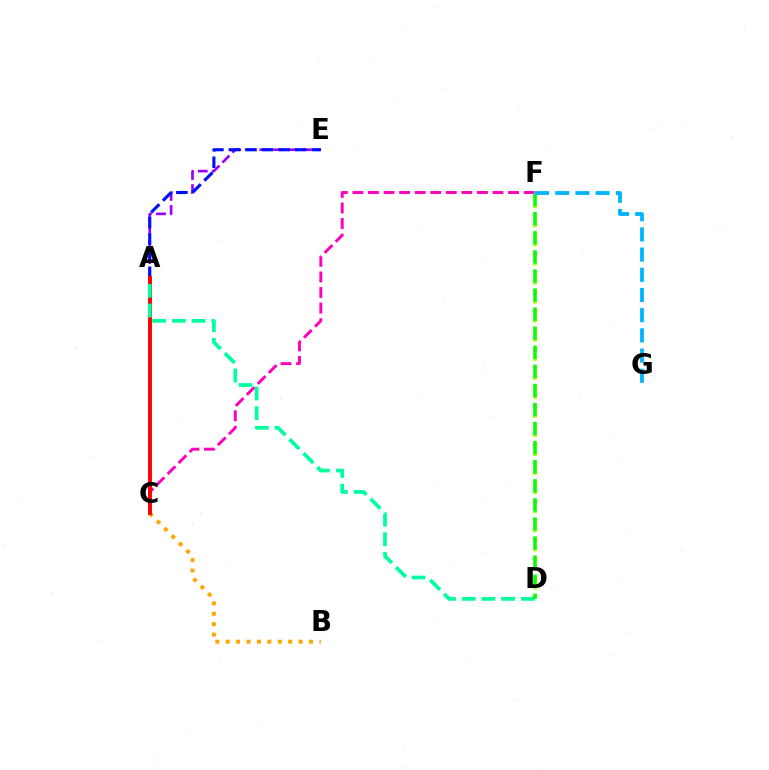{('B', 'C'): [{'color': '#ffa500', 'line_style': 'dotted', 'thickness': 2.83}], ('D', 'F'): [{'color': '#b3ff00', 'line_style': 'dotted', 'thickness': 2.59}, {'color': '#08ff00', 'line_style': 'dashed', 'thickness': 2.59}], ('A', 'E'): [{'color': '#9b00ff', 'line_style': 'dashed', 'thickness': 1.91}, {'color': '#0010ff', 'line_style': 'dashed', 'thickness': 2.25}], ('C', 'F'): [{'color': '#ff00bd', 'line_style': 'dashed', 'thickness': 2.11}], ('A', 'C'): [{'color': '#ff0000', 'line_style': 'solid', 'thickness': 2.82}], ('A', 'D'): [{'color': '#00ff9d', 'line_style': 'dashed', 'thickness': 2.68}], ('F', 'G'): [{'color': '#00b5ff', 'line_style': 'dashed', 'thickness': 2.74}]}